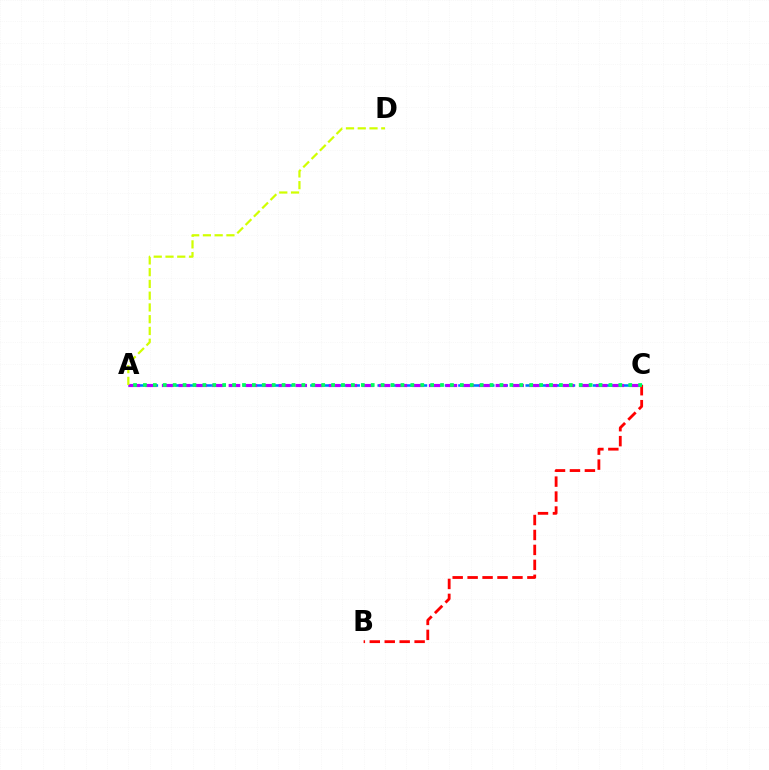{('A', 'C'): [{'color': '#0074ff', 'line_style': 'dashed', 'thickness': 1.83}, {'color': '#b900ff', 'line_style': 'dashed', 'thickness': 2.27}, {'color': '#00ff5c', 'line_style': 'dotted', 'thickness': 2.69}], ('B', 'C'): [{'color': '#ff0000', 'line_style': 'dashed', 'thickness': 2.03}], ('A', 'D'): [{'color': '#d1ff00', 'line_style': 'dashed', 'thickness': 1.6}]}